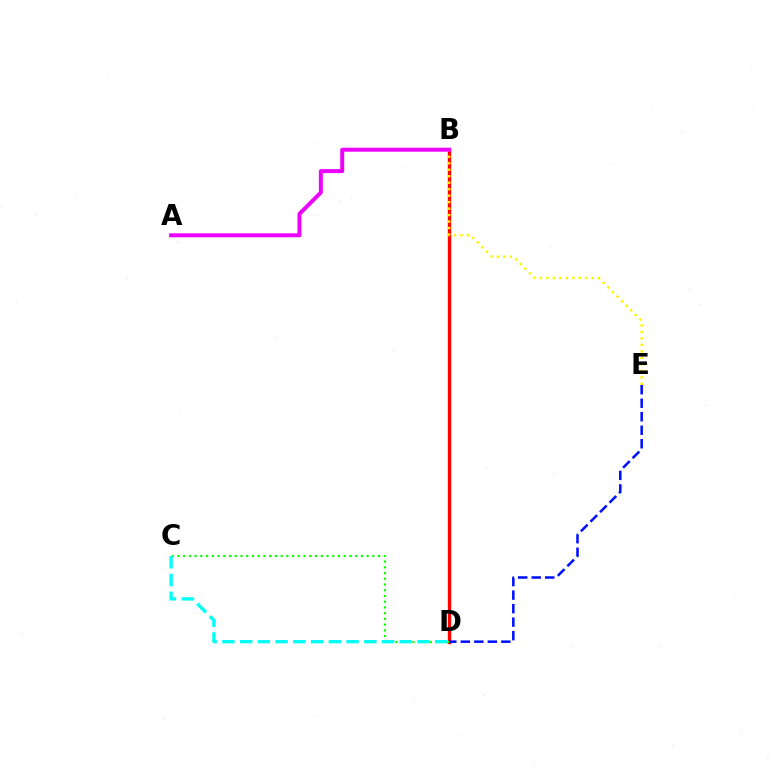{('B', 'D'): [{'color': '#ff0000', 'line_style': 'solid', 'thickness': 2.42}], ('D', 'E'): [{'color': '#0010ff', 'line_style': 'dashed', 'thickness': 1.83}], ('C', 'D'): [{'color': '#08ff00', 'line_style': 'dotted', 'thickness': 1.56}, {'color': '#00fff6', 'line_style': 'dashed', 'thickness': 2.41}], ('B', 'E'): [{'color': '#fcf500', 'line_style': 'dotted', 'thickness': 1.76}], ('A', 'B'): [{'color': '#ee00ff', 'line_style': 'solid', 'thickness': 2.86}]}